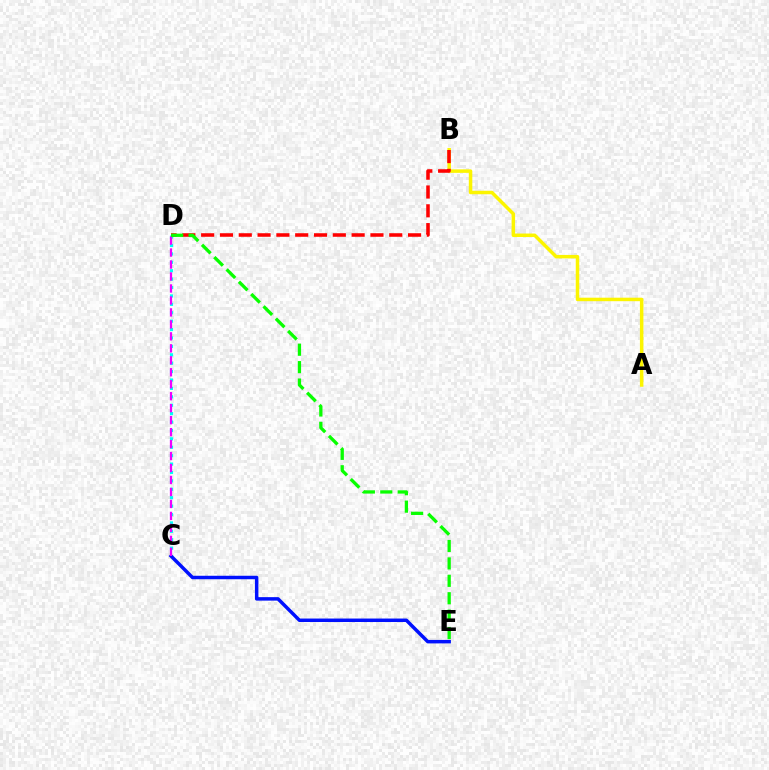{('C', 'D'): [{'color': '#00fff6', 'line_style': 'dotted', 'thickness': 2.28}, {'color': '#ee00ff', 'line_style': 'dashed', 'thickness': 1.63}], ('A', 'B'): [{'color': '#fcf500', 'line_style': 'solid', 'thickness': 2.52}], ('C', 'E'): [{'color': '#0010ff', 'line_style': 'solid', 'thickness': 2.5}], ('B', 'D'): [{'color': '#ff0000', 'line_style': 'dashed', 'thickness': 2.56}], ('D', 'E'): [{'color': '#08ff00', 'line_style': 'dashed', 'thickness': 2.36}]}